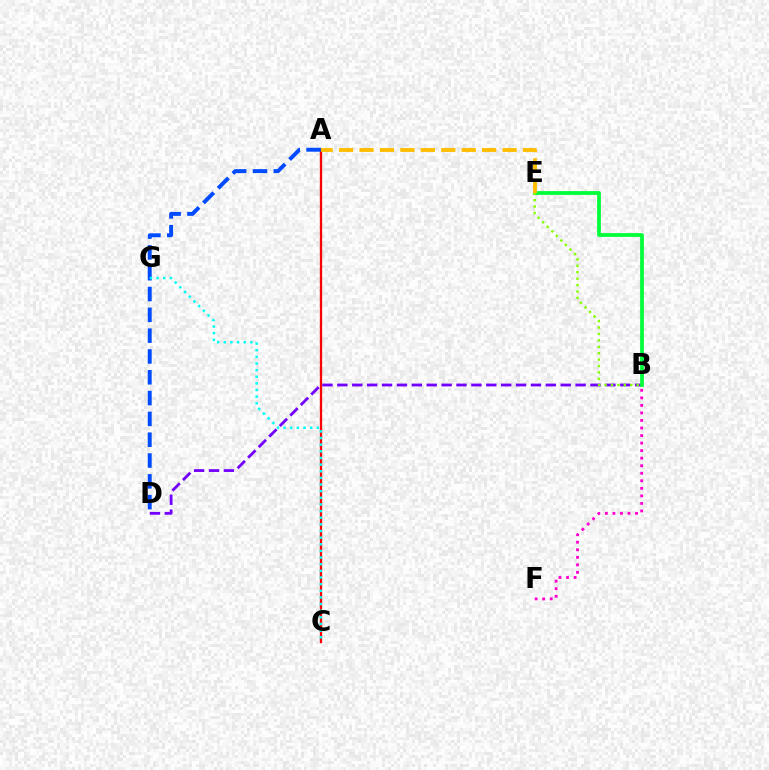{('A', 'C'): [{'color': '#ff0000', 'line_style': 'solid', 'thickness': 1.67}], ('B', 'D'): [{'color': '#7200ff', 'line_style': 'dashed', 'thickness': 2.02}], ('B', 'E'): [{'color': '#00ff39', 'line_style': 'solid', 'thickness': 2.71}, {'color': '#84ff00', 'line_style': 'dotted', 'thickness': 1.74}], ('A', 'D'): [{'color': '#004bff', 'line_style': 'dashed', 'thickness': 2.83}], ('C', 'G'): [{'color': '#00fff6', 'line_style': 'dotted', 'thickness': 1.8}], ('A', 'E'): [{'color': '#ffbd00', 'line_style': 'dashed', 'thickness': 2.78}], ('B', 'F'): [{'color': '#ff00cf', 'line_style': 'dotted', 'thickness': 2.05}]}